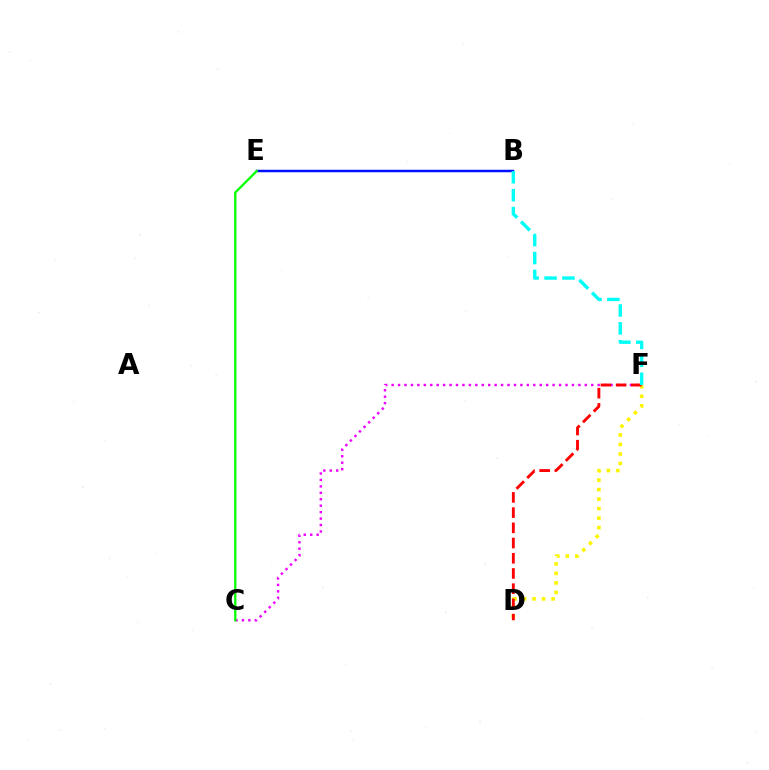{('B', 'E'): [{'color': '#0010ff', 'line_style': 'solid', 'thickness': 1.79}], ('D', 'F'): [{'color': '#fcf500', 'line_style': 'dotted', 'thickness': 2.58}, {'color': '#ff0000', 'line_style': 'dashed', 'thickness': 2.07}], ('C', 'F'): [{'color': '#ee00ff', 'line_style': 'dotted', 'thickness': 1.75}], ('C', 'E'): [{'color': '#08ff00', 'line_style': 'solid', 'thickness': 1.67}], ('B', 'F'): [{'color': '#00fff6', 'line_style': 'dashed', 'thickness': 2.44}]}